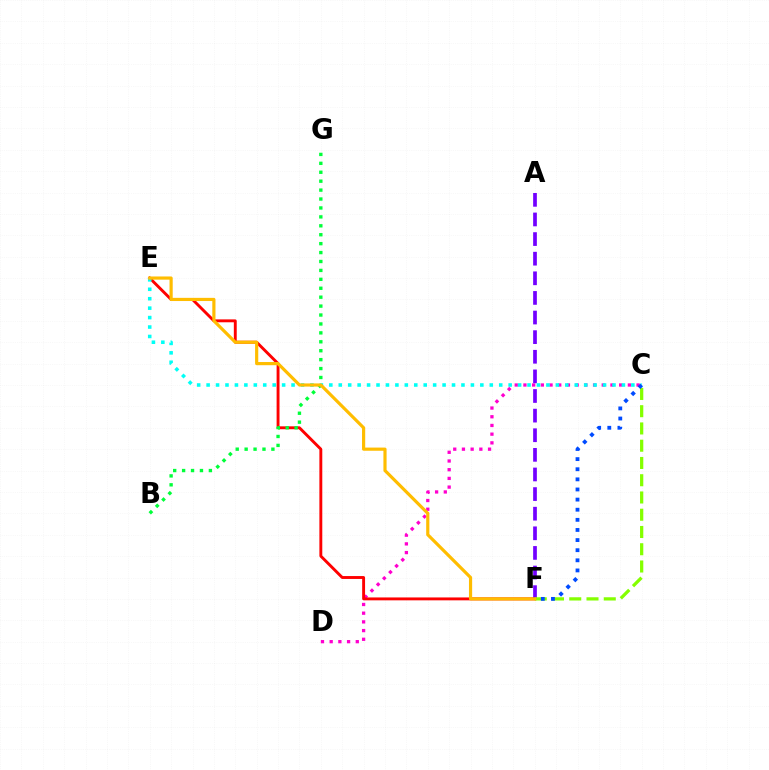{('C', 'D'): [{'color': '#ff00cf', 'line_style': 'dotted', 'thickness': 2.36}], ('E', 'F'): [{'color': '#ff0000', 'line_style': 'solid', 'thickness': 2.08}, {'color': '#ffbd00', 'line_style': 'solid', 'thickness': 2.29}], ('A', 'F'): [{'color': '#7200ff', 'line_style': 'dashed', 'thickness': 2.66}], ('C', 'E'): [{'color': '#00fff6', 'line_style': 'dotted', 'thickness': 2.56}], ('C', 'F'): [{'color': '#84ff00', 'line_style': 'dashed', 'thickness': 2.34}, {'color': '#004bff', 'line_style': 'dotted', 'thickness': 2.75}], ('B', 'G'): [{'color': '#00ff39', 'line_style': 'dotted', 'thickness': 2.42}]}